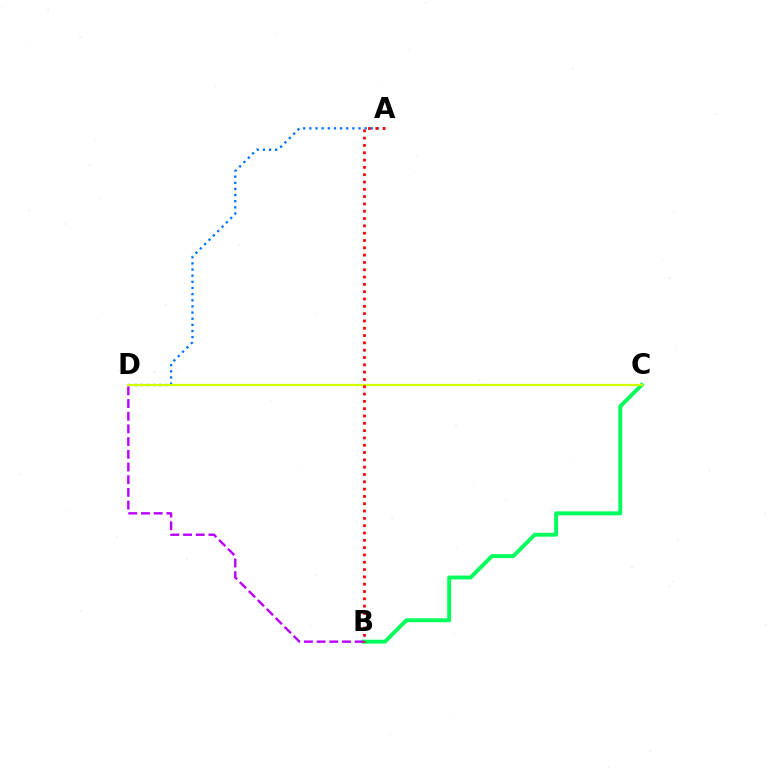{('B', 'C'): [{'color': '#00ff5c', 'line_style': 'solid', 'thickness': 2.81}], ('A', 'D'): [{'color': '#0074ff', 'line_style': 'dotted', 'thickness': 1.67}], ('B', 'D'): [{'color': '#b900ff', 'line_style': 'dashed', 'thickness': 1.72}], ('C', 'D'): [{'color': '#d1ff00', 'line_style': 'solid', 'thickness': 1.6}], ('A', 'B'): [{'color': '#ff0000', 'line_style': 'dotted', 'thickness': 1.99}]}